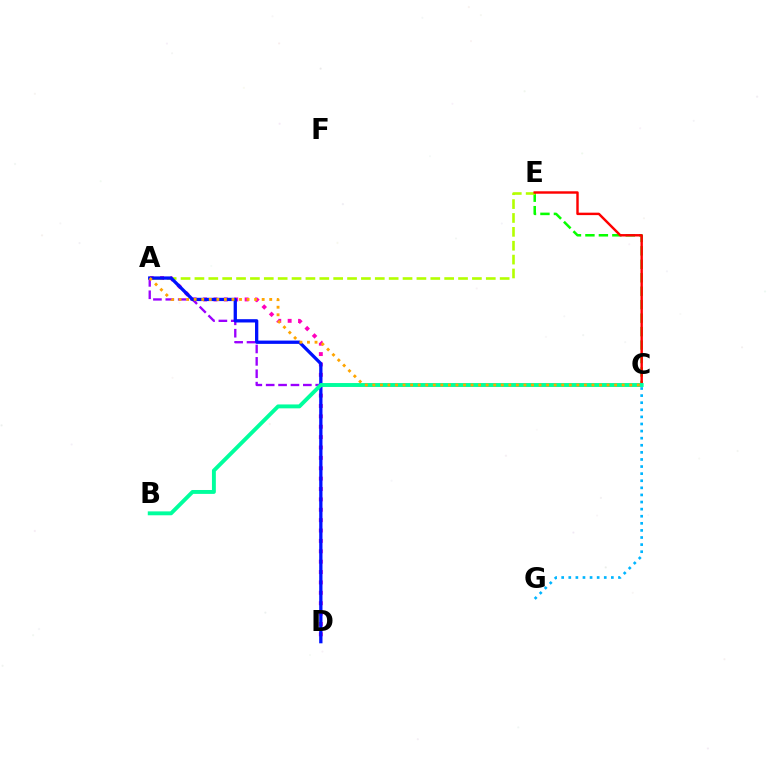{('C', 'E'): [{'color': '#08ff00', 'line_style': 'dashed', 'thickness': 1.83}, {'color': '#ff0000', 'line_style': 'solid', 'thickness': 1.75}], ('A', 'D'): [{'color': '#ff00bd', 'line_style': 'dotted', 'thickness': 2.82}, {'color': '#0010ff', 'line_style': 'solid', 'thickness': 2.37}], ('A', 'E'): [{'color': '#b3ff00', 'line_style': 'dashed', 'thickness': 1.88}], ('C', 'G'): [{'color': '#00b5ff', 'line_style': 'dotted', 'thickness': 1.93}], ('A', 'C'): [{'color': '#9b00ff', 'line_style': 'dashed', 'thickness': 1.68}, {'color': '#ffa500', 'line_style': 'dotted', 'thickness': 2.05}], ('B', 'C'): [{'color': '#00ff9d', 'line_style': 'solid', 'thickness': 2.81}]}